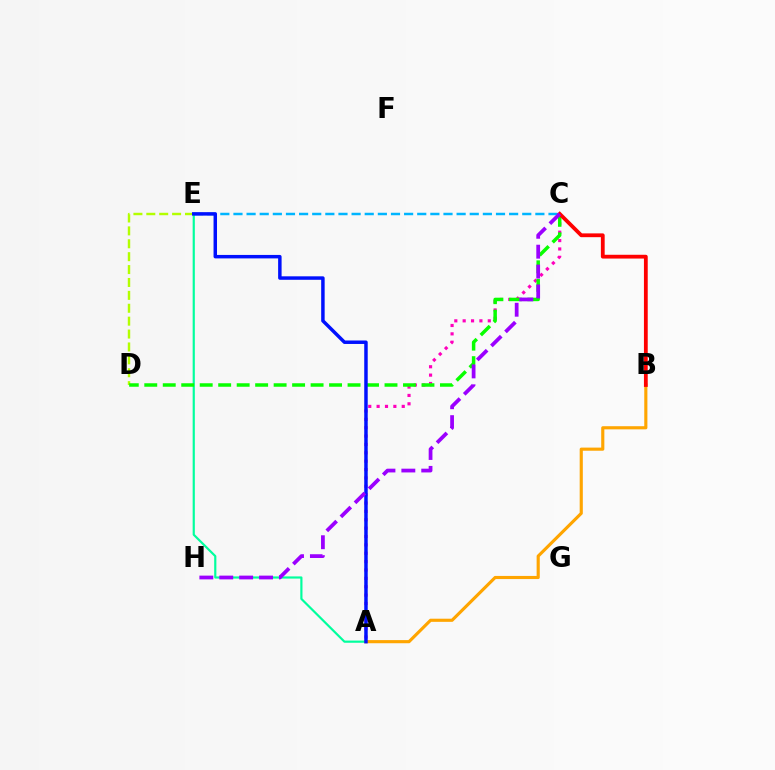{('A', 'E'): [{'color': '#00ff9d', 'line_style': 'solid', 'thickness': 1.57}, {'color': '#0010ff', 'line_style': 'solid', 'thickness': 2.5}], ('A', 'C'): [{'color': '#ff00bd', 'line_style': 'dotted', 'thickness': 2.27}], ('D', 'E'): [{'color': '#b3ff00', 'line_style': 'dashed', 'thickness': 1.75}], ('A', 'B'): [{'color': '#ffa500', 'line_style': 'solid', 'thickness': 2.25}], ('C', 'D'): [{'color': '#08ff00', 'line_style': 'dashed', 'thickness': 2.51}], ('C', 'E'): [{'color': '#00b5ff', 'line_style': 'dashed', 'thickness': 1.78}], ('B', 'C'): [{'color': '#ff0000', 'line_style': 'solid', 'thickness': 2.73}], ('C', 'H'): [{'color': '#9b00ff', 'line_style': 'dashed', 'thickness': 2.7}]}